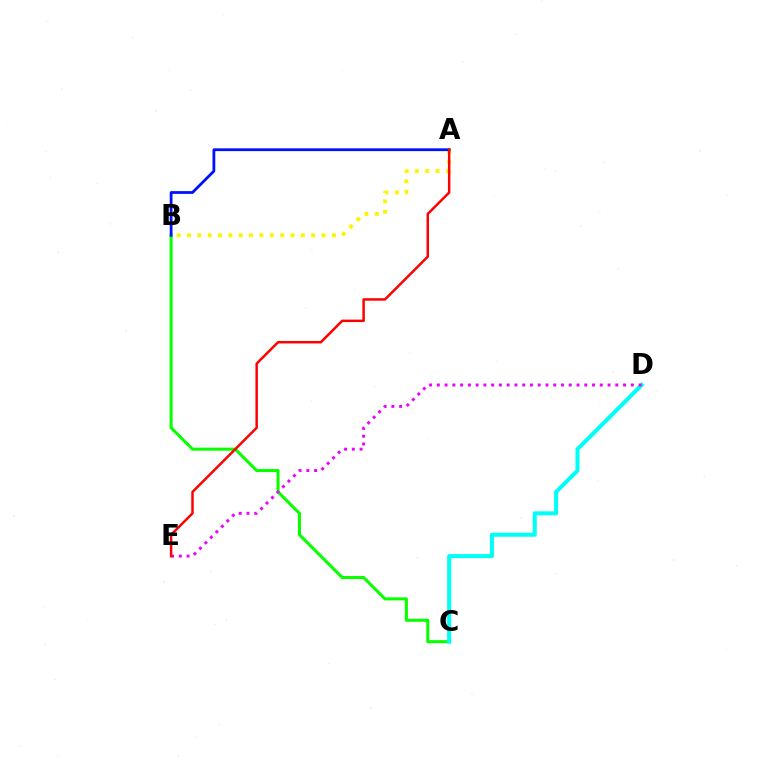{('A', 'B'): [{'color': '#fcf500', 'line_style': 'dotted', 'thickness': 2.81}, {'color': '#0010ff', 'line_style': 'solid', 'thickness': 2.0}], ('B', 'C'): [{'color': '#08ff00', 'line_style': 'solid', 'thickness': 2.2}], ('C', 'D'): [{'color': '#00fff6', 'line_style': 'solid', 'thickness': 2.91}], ('D', 'E'): [{'color': '#ee00ff', 'line_style': 'dotted', 'thickness': 2.11}], ('A', 'E'): [{'color': '#ff0000', 'line_style': 'solid', 'thickness': 1.78}]}